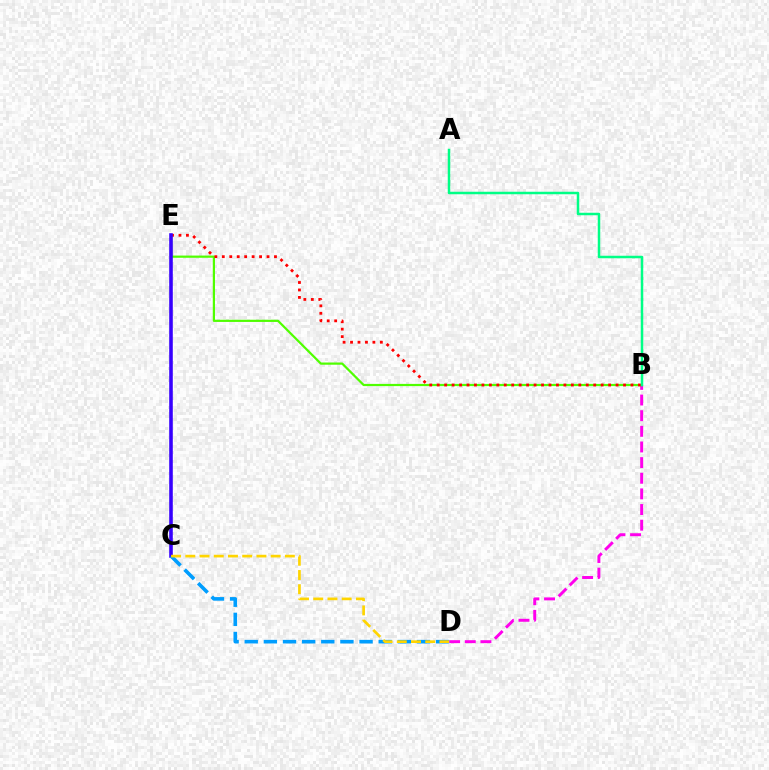{('B', 'D'): [{'color': '#ff00ed', 'line_style': 'dashed', 'thickness': 2.13}], ('B', 'E'): [{'color': '#4fff00', 'line_style': 'solid', 'thickness': 1.59}, {'color': '#ff0000', 'line_style': 'dotted', 'thickness': 2.03}], ('A', 'B'): [{'color': '#00ff86', 'line_style': 'solid', 'thickness': 1.8}], ('C', 'E'): [{'color': '#3700ff', 'line_style': 'solid', 'thickness': 2.58}], ('C', 'D'): [{'color': '#009eff', 'line_style': 'dashed', 'thickness': 2.6}, {'color': '#ffd500', 'line_style': 'dashed', 'thickness': 1.93}]}